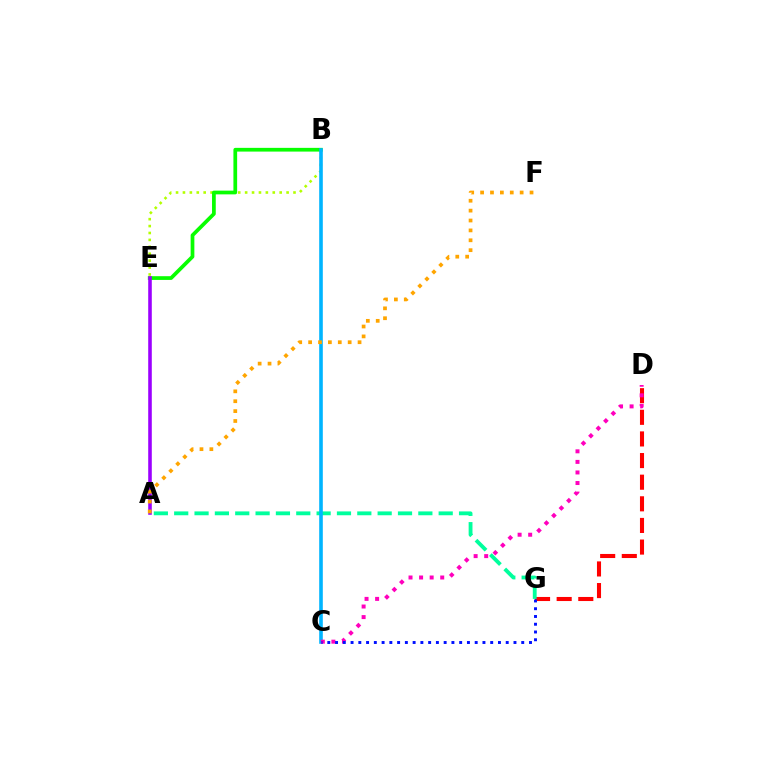{('B', 'E'): [{'color': '#b3ff00', 'line_style': 'dotted', 'thickness': 1.88}, {'color': '#08ff00', 'line_style': 'solid', 'thickness': 2.69}], ('D', 'G'): [{'color': '#ff0000', 'line_style': 'dashed', 'thickness': 2.94}], ('A', 'G'): [{'color': '#00ff9d', 'line_style': 'dashed', 'thickness': 2.76}], ('B', 'C'): [{'color': '#00b5ff', 'line_style': 'solid', 'thickness': 2.6}], ('A', 'E'): [{'color': '#9b00ff', 'line_style': 'solid', 'thickness': 2.58}], ('C', 'D'): [{'color': '#ff00bd', 'line_style': 'dotted', 'thickness': 2.87}], ('C', 'G'): [{'color': '#0010ff', 'line_style': 'dotted', 'thickness': 2.11}], ('A', 'F'): [{'color': '#ffa500', 'line_style': 'dotted', 'thickness': 2.69}]}